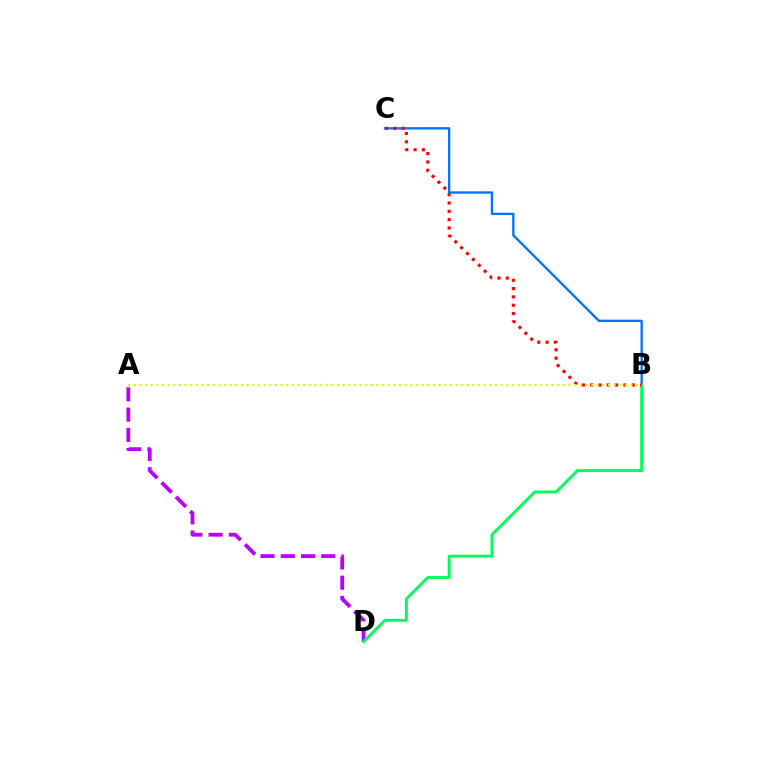{('B', 'C'): [{'color': '#0074ff', 'line_style': 'solid', 'thickness': 1.7}, {'color': '#ff0000', 'line_style': 'dotted', 'thickness': 2.26}], ('A', 'D'): [{'color': '#b900ff', 'line_style': 'dashed', 'thickness': 2.75}], ('B', 'D'): [{'color': '#00ff5c', 'line_style': 'solid', 'thickness': 2.1}], ('A', 'B'): [{'color': '#d1ff00', 'line_style': 'dotted', 'thickness': 1.53}]}